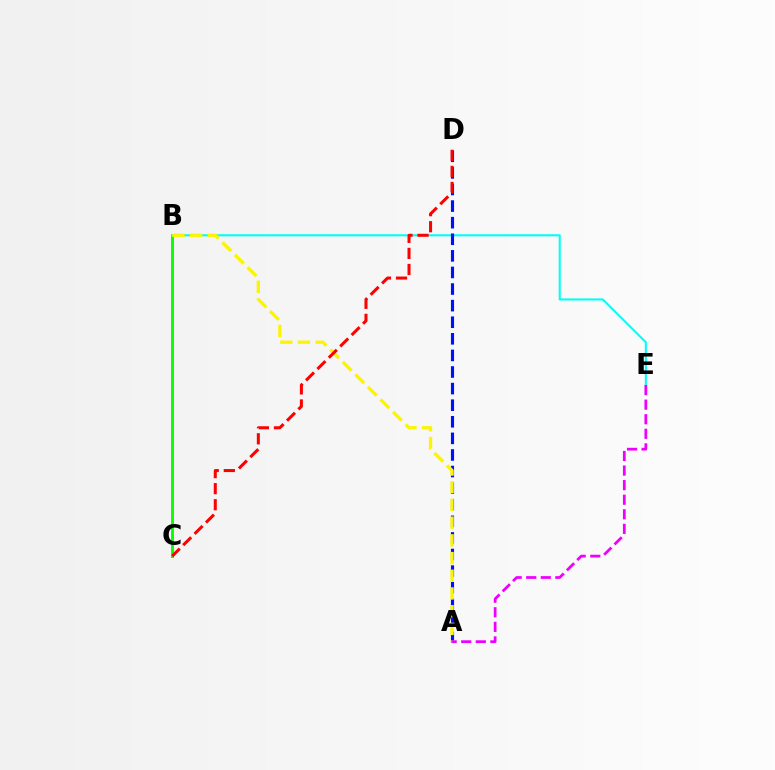{('B', 'C'): [{'color': '#08ff00', 'line_style': 'solid', 'thickness': 2.09}], ('B', 'E'): [{'color': '#00fff6', 'line_style': 'solid', 'thickness': 1.5}], ('A', 'D'): [{'color': '#0010ff', 'line_style': 'dashed', 'thickness': 2.25}], ('A', 'B'): [{'color': '#fcf500', 'line_style': 'dashed', 'thickness': 2.41}], ('C', 'D'): [{'color': '#ff0000', 'line_style': 'dashed', 'thickness': 2.18}], ('A', 'E'): [{'color': '#ee00ff', 'line_style': 'dashed', 'thickness': 1.98}]}